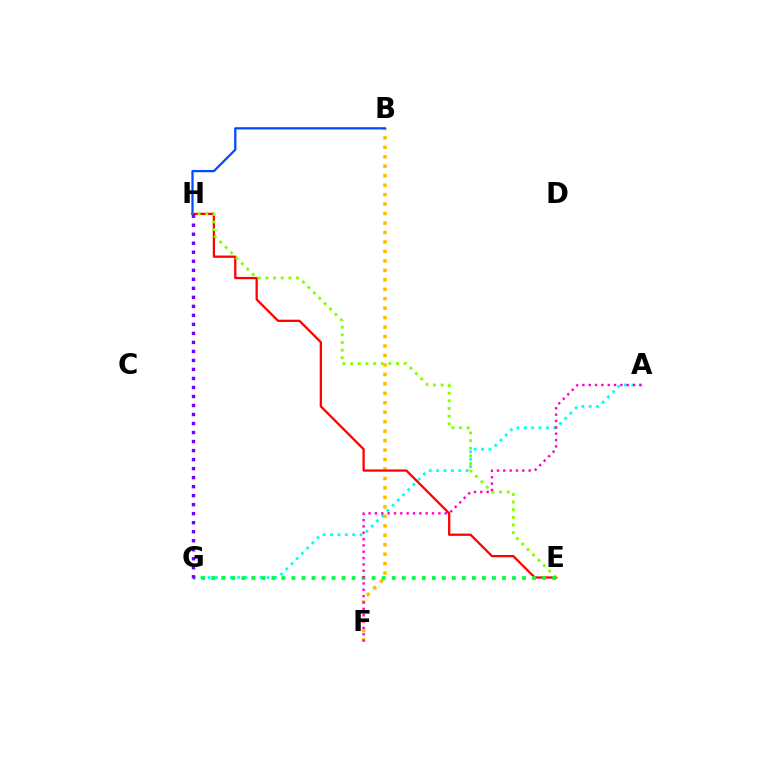{('B', 'F'): [{'color': '#ffbd00', 'line_style': 'dotted', 'thickness': 2.57}], ('A', 'G'): [{'color': '#00fff6', 'line_style': 'dotted', 'thickness': 2.0}], ('E', 'H'): [{'color': '#ff0000', 'line_style': 'solid', 'thickness': 1.64}, {'color': '#84ff00', 'line_style': 'dotted', 'thickness': 2.08}], ('B', 'H'): [{'color': '#004bff', 'line_style': 'solid', 'thickness': 1.62}], ('E', 'G'): [{'color': '#00ff39', 'line_style': 'dotted', 'thickness': 2.72}], ('G', 'H'): [{'color': '#7200ff', 'line_style': 'dotted', 'thickness': 2.45}], ('A', 'F'): [{'color': '#ff00cf', 'line_style': 'dotted', 'thickness': 1.72}]}